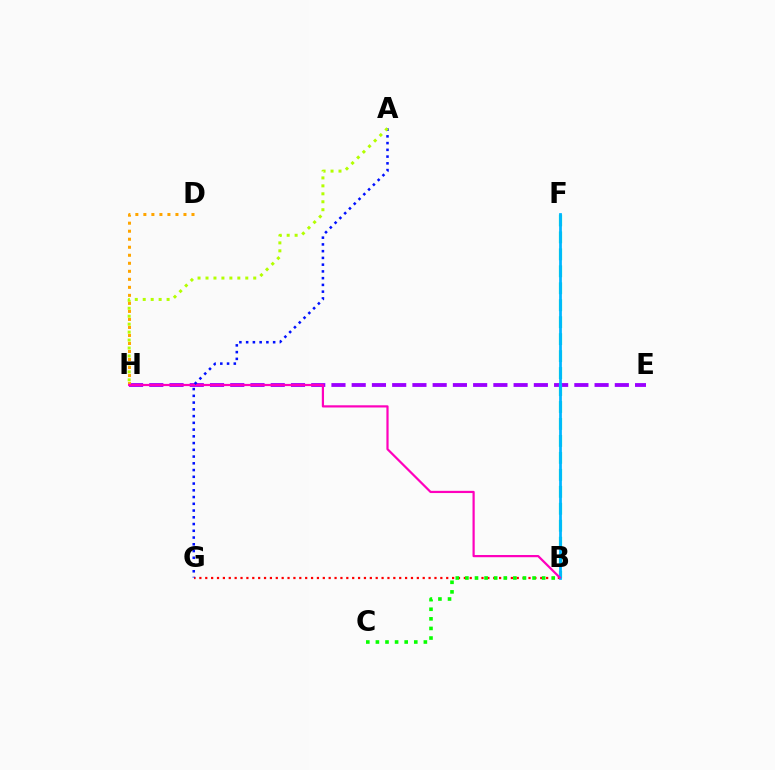{('E', 'H'): [{'color': '#9b00ff', 'line_style': 'dashed', 'thickness': 2.75}], ('B', 'G'): [{'color': '#ff0000', 'line_style': 'dotted', 'thickness': 1.6}], ('B', 'C'): [{'color': '#08ff00', 'line_style': 'dotted', 'thickness': 2.61}], ('B', 'F'): [{'color': '#00ff9d', 'line_style': 'dashed', 'thickness': 2.3}, {'color': '#00b5ff', 'line_style': 'solid', 'thickness': 1.99}], ('D', 'H'): [{'color': '#ffa500', 'line_style': 'dotted', 'thickness': 2.18}], ('B', 'H'): [{'color': '#ff00bd', 'line_style': 'solid', 'thickness': 1.59}], ('A', 'G'): [{'color': '#0010ff', 'line_style': 'dotted', 'thickness': 1.83}], ('A', 'H'): [{'color': '#b3ff00', 'line_style': 'dotted', 'thickness': 2.16}]}